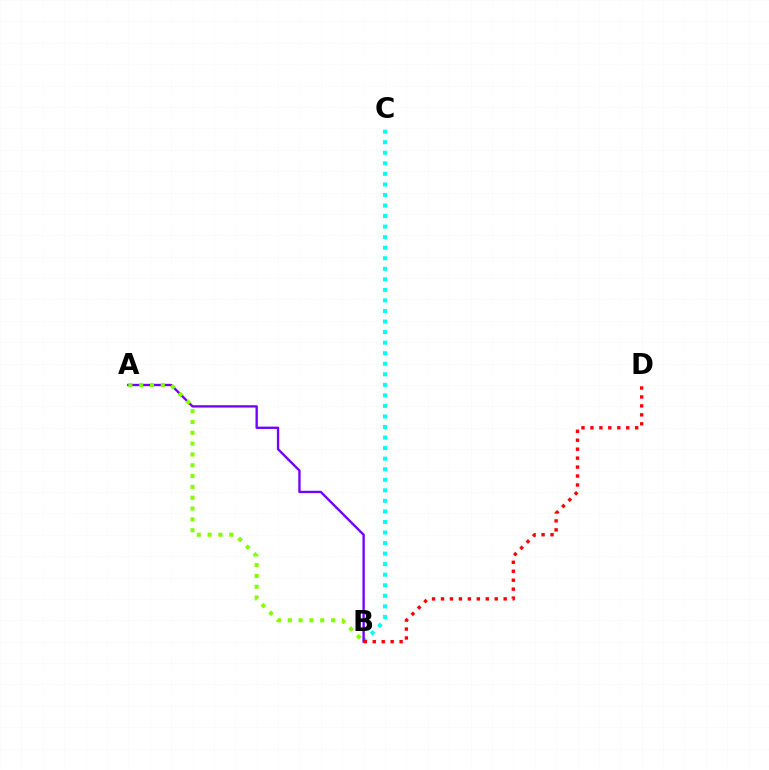{('B', 'C'): [{'color': '#00fff6', 'line_style': 'dotted', 'thickness': 2.87}], ('A', 'B'): [{'color': '#7200ff', 'line_style': 'solid', 'thickness': 1.69}, {'color': '#84ff00', 'line_style': 'dotted', 'thickness': 2.94}], ('B', 'D'): [{'color': '#ff0000', 'line_style': 'dotted', 'thickness': 2.43}]}